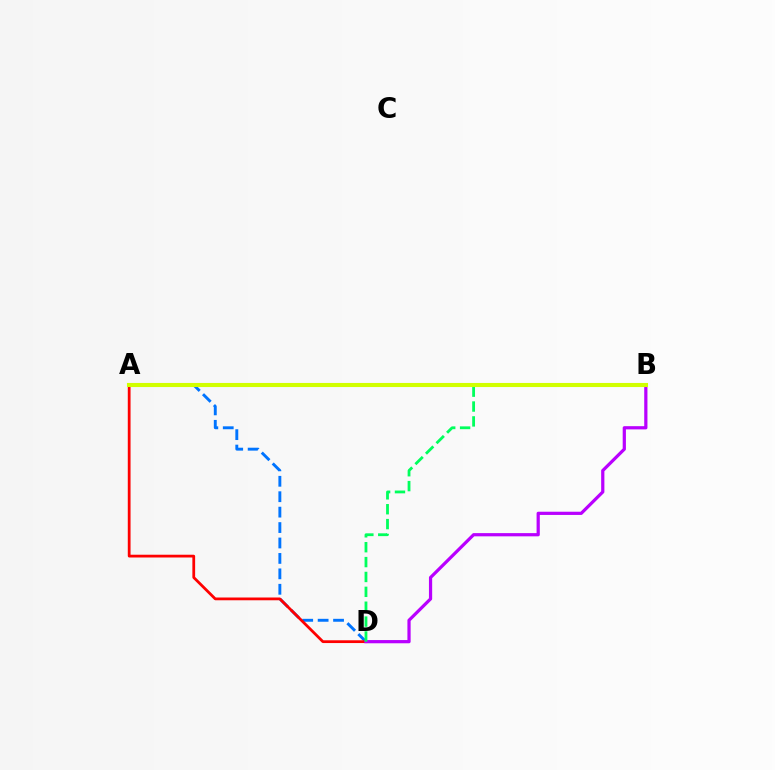{('A', 'D'): [{'color': '#0074ff', 'line_style': 'dashed', 'thickness': 2.1}, {'color': '#ff0000', 'line_style': 'solid', 'thickness': 1.99}], ('B', 'D'): [{'color': '#b900ff', 'line_style': 'solid', 'thickness': 2.32}, {'color': '#00ff5c', 'line_style': 'dashed', 'thickness': 2.02}], ('A', 'B'): [{'color': '#d1ff00', 'line_style': 'solid', 'thickness': 2.95}]}